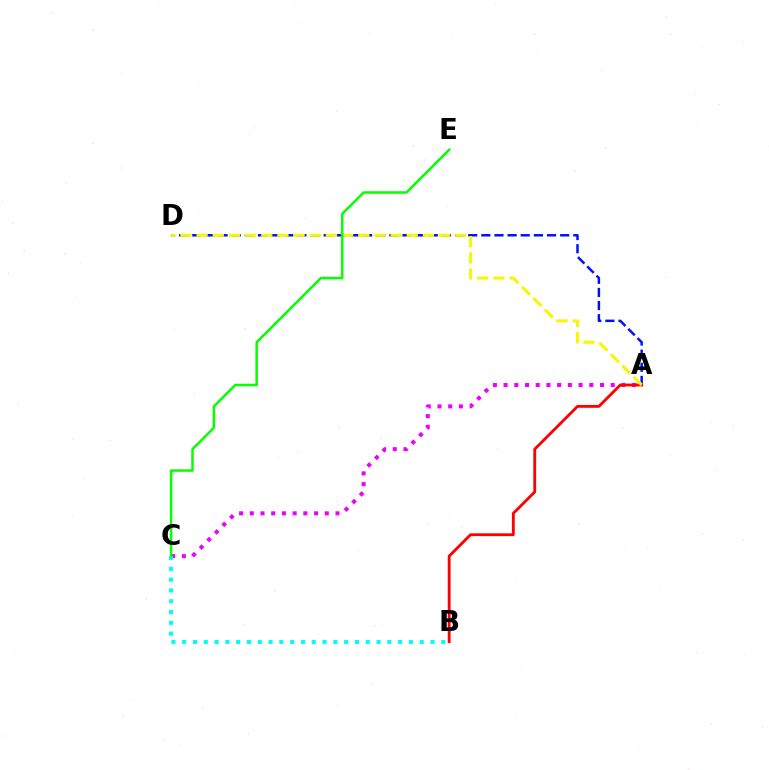{('A', 'C'): [{'color': '#ee00ff', 'line_style': 'dotted', 'thickness': 2.91}], ('A', 'B'): [{'color': '#ff0000', 'line_style': 'solid', 'thickness': 2.04}], ('A', 'D'): [{'color': '#0010ff', 'line_style': 'dashed', 'thickness': 1.78}, {'color': '#fcf500', 'line_style': 'dashed', 'thickness': 2.2}], ('B', 'C'): [{'color': '#00fff6', 'line_style': 'dotted', 'thickness': 2.93}], ('C', 'E'): [{'color': '#08ff00', 'line_style': 'solid', 'thickness': 1.8}]}